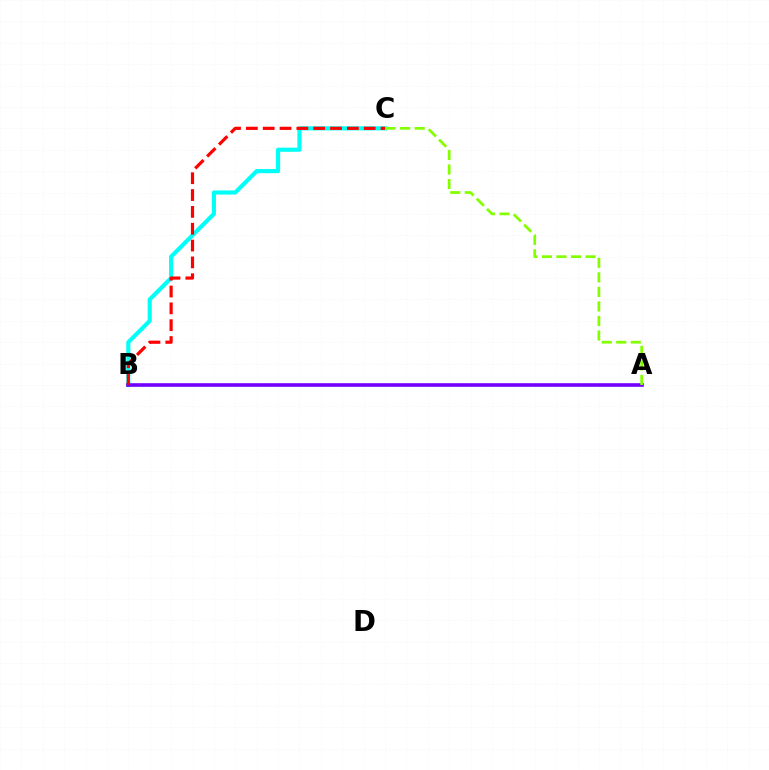{('B', 'C'): [{'color': '#00fff6', 'line_style': 'solid', 'thickness': 2.98}, {'color': '#ff0000', 'line_style': 'dashed', 'thickness': 2.29}], ('A', 'B'): [{'color': '#7200ff', 'line_style': 'solid', 'thickness': 2.61}], ('A', 'C'): [{'color': '#84ff00', 'line_style': 'dashed', 'thickness': 1.97}]}